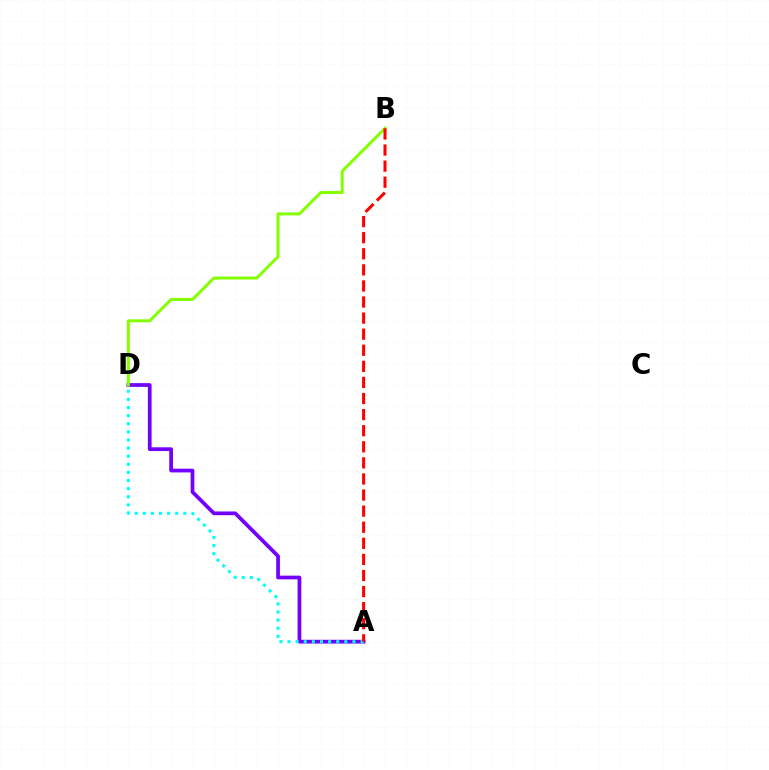{('A', 'D'): [{'color': '#7200ff', 'line_style': 'solid', 'thickness': 2.69}, {'color': '#00fff6', 'line_style': 'dotted', 'thickness': 2.21}], ('B', 'D'): [{'color': '#84ff00', 'line_style': 'solid', 'thickness': 2.15}], ('A', 'B'): [{'color': '#ff0000', 'line_style': 'dashed', 'thickness': 2.19}]}